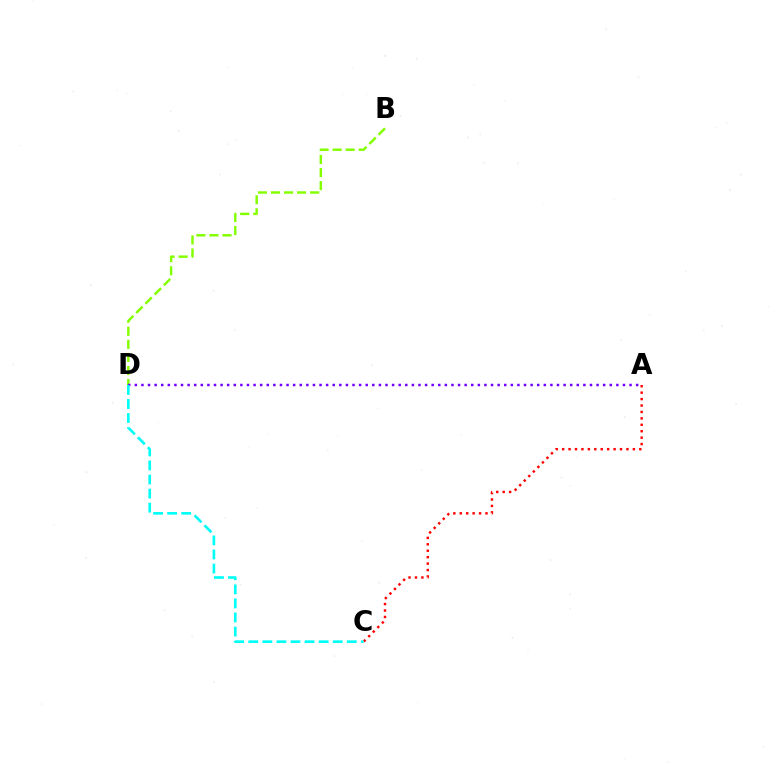{('B', 'D'): [{'color': '#84ff00', 'line_style': 'dashed', 'thickness': 1.77}], ('A', 'C'): [{'color': '#ff0000', 'line_style': 'dotted', 'thickness': 1.75}], ('A', 'D'): [{'color': '#7200ff', 'line_style': 'dotted', 'thickness': 1.79}], ('C', 'D'): [{'color': '#00fff6', 'line_style': 'dashed', 'thickness': 1.91}]}